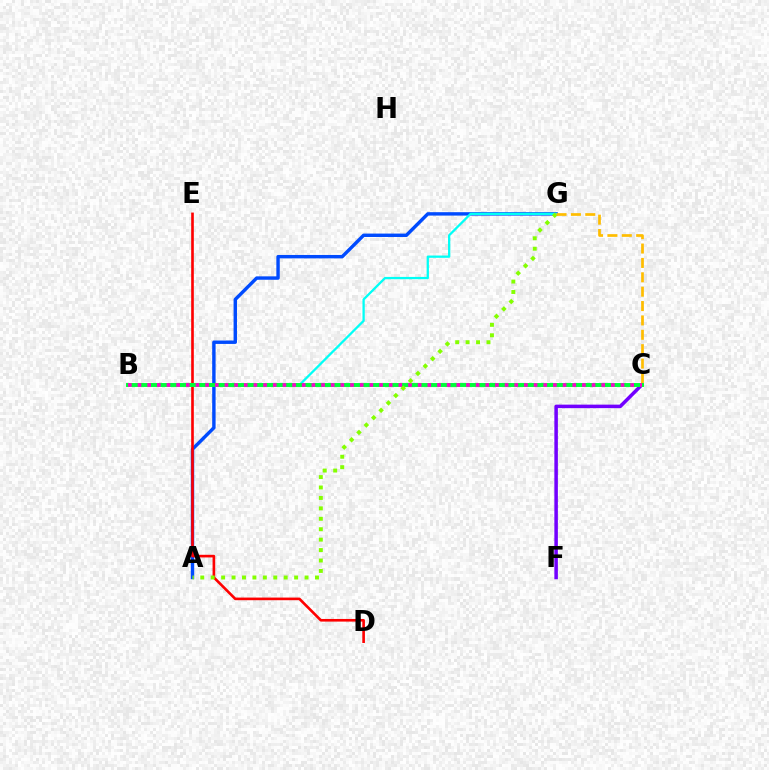{('A', 'G'): [{'color': '#004bff', 'line_style': 'solid', 'thickness': 2.46}, {'color': '#84ff00', 'line_style': 'dotted', 'thickness': 2.83}], ('D', 'E'): [{'color': '#ff0000', 'line_style': 'solid', 'thickness': 1.9}], ('C', 'F'): [{'color': '#7200ff', 'line_style': 'solid', 'thickness': 2.53}], ('B', 'G'): [{'color': '#00fff6', 'line_style': 'solid', 'thickness': 1.64}], ('B', 'C'): [{'color': '#00ff39', 'line_style': 'solid', 'thickness': 2.84}, {'color': '#ff00cf', 'line_style': 'dotted', 'thickness': 2.62}], ('C', 'G'): [{'color': '#ffbd00', 'line_style': 'dashed', 'thickness': 1.95}]}